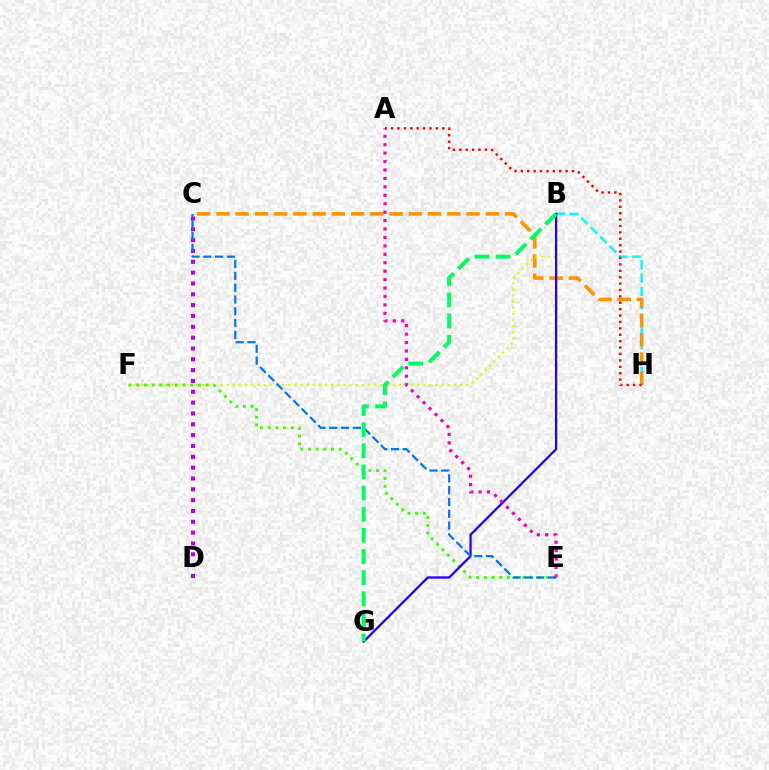{('C', 'D'): [{'color': '#b900ff', 'line_style': 'dotted', 'thickness': 2.94}], ('B', 'H'): [{'color': '#00fff6', 'line_style': 'dashed', 'thickness': 1.81}], ('C', 'H'): [{'color': '#ff9400', 'line_style': 'dashed', 'thickness': 2.61}], ('B', 'F'): [{'color': '#d1ff00', 'line_style': 'dotted', 'thickness': 1.67}], ('E', 'F'): [{'color': '#3dff00', 'line_style': 'dotted', 'thickness': 2.09}], ('B', 'G'): [{'color': '#2500ff', 'line_style': 'solid', 'thickness': 1.65}, {'color': '#00ff5c', 'line_style': 'dashed', 'thickness': 2.87}], ('C', 'E'): [{'color': '#0074ff', 'line_style': 'dashed', 'thickness': 1.6}], ('A', 'H'): [{'color': '#ff0000', 'line_style': 'dotted', 'thickness': 1.74}], ('A', 'E'): [{'color': '#ff00ac', 'line_style': 'dotted', 'thickness': 2.29}]}